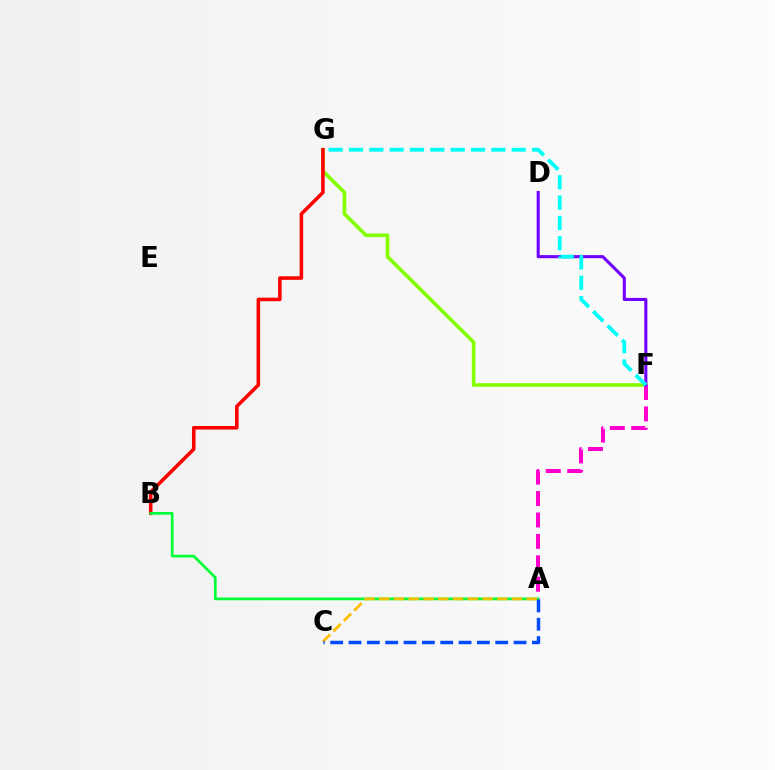{('F', 'G'): [{'color': '#84ff00', 'line_style': 'solid', 'thickness': 2.61}, {'color': '#00fff6', 'line_style': 'dashed', 'thickness': 2.76}], ('A', 'F'): [{'color': '#ff00cf', 'line_style': 'dashed', 'thickness': 2.91}], ('D', 'F'): [{'color': '#7200ff', 'line_style': 'solid', 'thickness': 2.22}], ('B', 'G'): [{'color': '#ff0000', 'line_style': 'solid', 'thickness': 2.56}], ('A', 'B'): [{'color': '#00ff39', 'line_style': 'solid', 'thickness': 1.96}], ('A', 'C'): [{'color': '#ffbd00', 'line_style': 'dashed', 'thickness': 2.0}, {'color': '#004bff', 'line_style': 'dashed', 'thickness': 2.49}]}